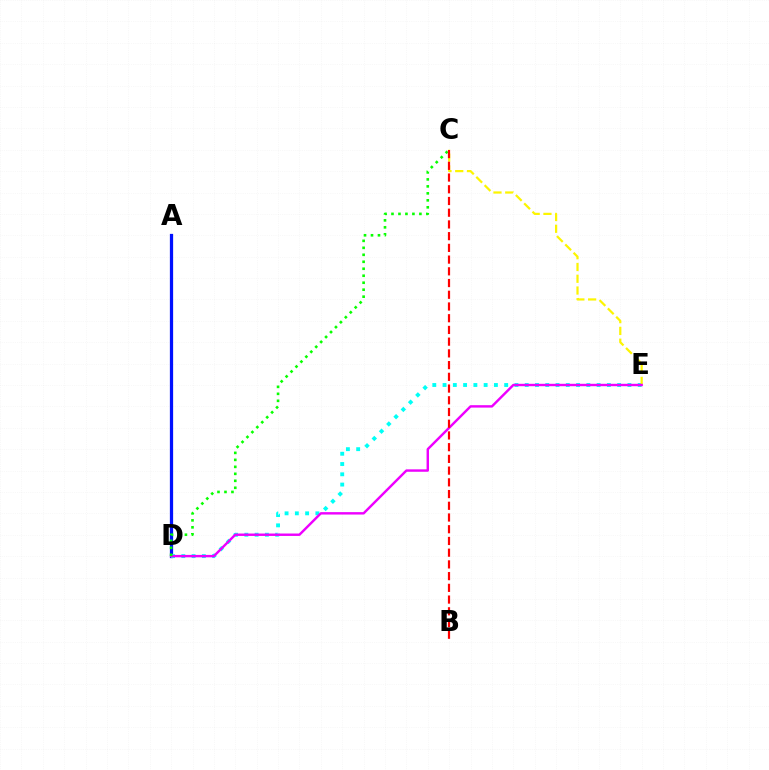{('A', 'D'): [{'color': '#0010ff', 'line_style': 'solid', 'thickness': 2.34}], ('D', 'E'): [{'color': '#00fff6', 'line_style': 'dotted', 'thickness': 2.79}, {'color': '#ee00ff', 'line_style': 'solid', 'thickness': 1.74}], ('C', 'E'): [{'color': '#fcf500', 'line_style': 'dashed', 'thickness': 1.6}], ('C', 'D'): [{'color': '#08ff00', 'line_style': 'dotted', 'thickness': 1.9}], ('B', 'C'): [{'color': '#ff0000', 'line_style': 'dashed', 'thickness': 1.59}]}